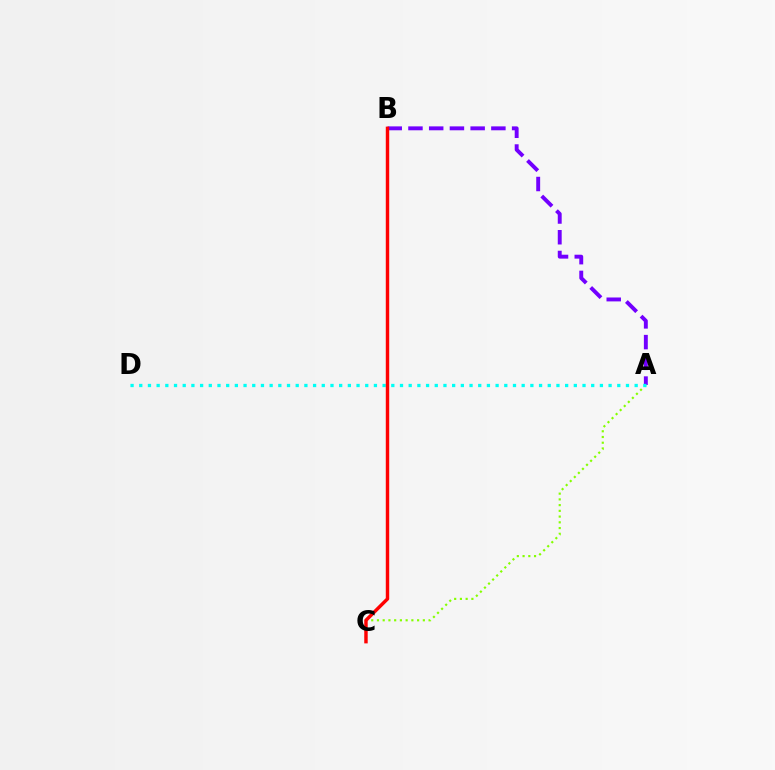{('A', 'B'): [{'color': '#7200ff', 'line_style': 'dashed', 'thickness': 2.82}], ('A', 'C'): [{'color': '#84ff00', 'line_style': 'dotted', 'thickness': 1.56}], ('A', 'D'): [{'color': '#00fff6', 'line_style': 'dotted', 'thickness': 2.36}], ('B', 'C'): [{'color': '#ff0000', 'line_style': 'solid', 'thickness': 2.47}]}